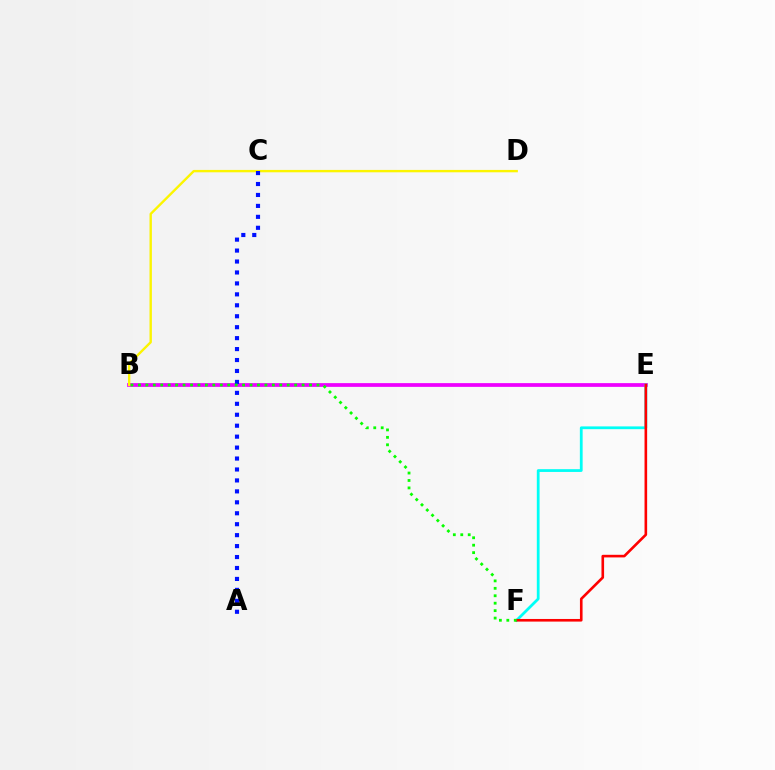{('B', 'E'): [{'color': '#ee00ff', 'line_style': 'solid', 'thickness': 2.69}], ('B', 'D'): [{'color': '#fcf500', 'line_style': 'solid', 'thickness': 1.71}], ('E', 'F'): [{'color': '#00fff6', 'line_style': 'solid', 'thickness': 1.99}, {'color': '#ff0000', 'line_style': 'solid', 'thickness': 1.88}], ('A', 'C'): [{'color': '#0010ff', 'line_style': 'dotted', 'thickness': 2.97}], ('B', 'F'): [{'color': '#08ff00', 'line_style': 'dotted', 'thickness': 2.02}]}